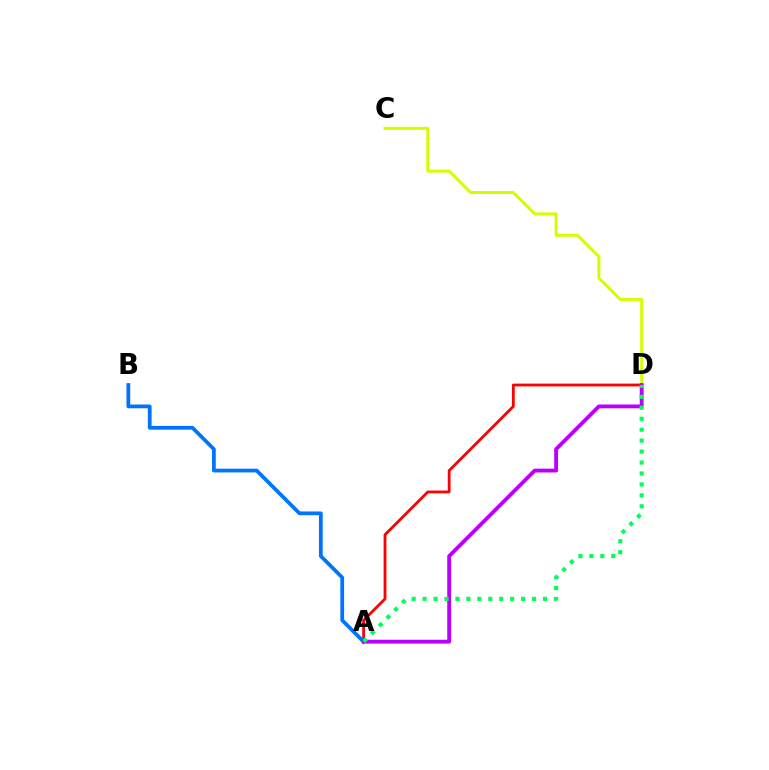{('A', 'D'): [{'color': '#ff0000', 'line_style': 'solid', 'thickness': 2.01}, {'color': '#b900ff', 'line_style': 'solid', 'thickness': 2.76}, {'color': '#00ff5c', 'line_style': 'dotted', 'thickness': 2.97}], ('A', 'B'): [{'color': '#0074ff', 'line_style': 'solid', 'thickness': 2.71}], ('C', 'D'): [{'color': '#d1ff00', 'line_style': 'solid', 'thickness': 2.14}]}